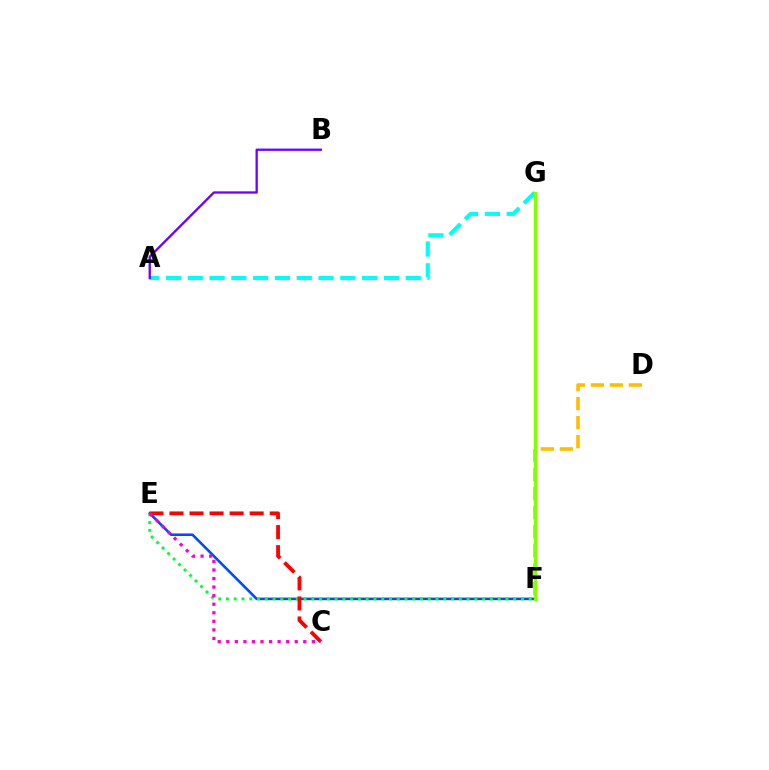{('E', 'F'): [{'color': '#004bff', 'line_style': 'solid', 'thickness': 1.86}, {'color': '#00ff39', 'line_style': 'dotted', 'thickness': 2.11}], ('D', 'F'): [{'color': '#ffbd00', 'line_style': 'dashed', 'thickness': 2.58}], ('A', 'G'): [{'color': '#00fff6', 'line_style': 'dashed', 'thickness': 2.96}], ('A', 'B'): [{'color': '#7200ff', 'line_style': 'solid', 'thickness': 1.66}], ('C', 'E'): [{'color': '#ff0000', 'line_style': 'dashed', 'thickness': 2.72}, {'color': '#ff00cf', 'line_style': 'dotted', 'thickness': 2.33}], ('F', 'G'): [{'color': '#84ff00', 'line_style': 'solid', 'thickness': 2.39}]}